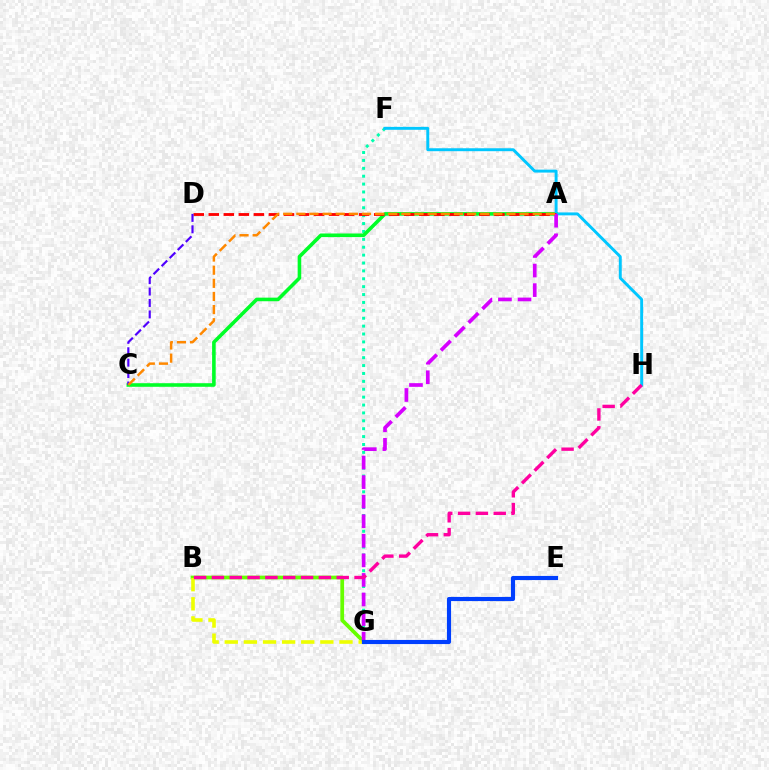{('B', 'G'): [{'color': '#66ff00', 'line_style': 'solid', 'thickness': 2.69}, {'color': '#eeff00', 'line_style': 'dashed', 'thickness': 2.6}], ('F', 'G'): [{'color': '#00ffaf', 'line_style': 'dotted', 'thickness': 2.14}], ('A', 'C'): [{'color': '#00ff27', 'line_style': 'solid', 'thickness': 2.58}, {'color': '#ff8800', 'line_style': 'dashed', 'thickness': 1.78}], ('F', 'H'): [{'color': '#00c7ff', 'line_style': 'solid', 'thickness': 2.11}], ('A', 'D'): [{'color': '#ff0000', 'line_style': 'dashed', 'thickness': 2.04}], ('C', 'D'): [{'color': '#4f00ff', 'line_style': 'dashed', 'thickness': 1.55}], ('A', 'G'): [{'color': '#d600ff', 'line_style': 'dashed', 'thickness': 2.66}], ('B', 'H'): [{'color': '#ff00a0', 'line_style': 'dashed', 'thickness': 2.42}], ('E', 'G'): [{'color': '#003fff', 'line_style': 'solid', 'thickness': 2.97}]}